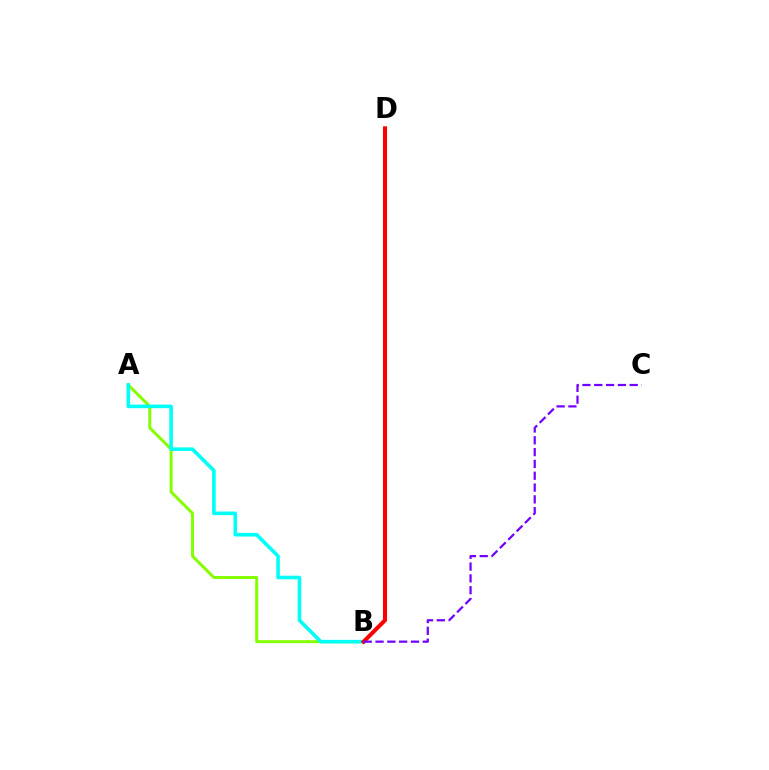{('A', 'B'): [{'color': '#84ff00', 'line_style': 'solid', 'thickness': 2.14}, {'color': '#00fff6', 'line_style': 'solid', 'thickness': 2.59}], ('B', 'D'): [{'color': '#ff0000', 'line_style': 'solid', 'thickness': 2.9}], ('B', 'C'): [{'color': '#7200ff', 'line_style': 'dashed', 'thickness': 1.6}]}